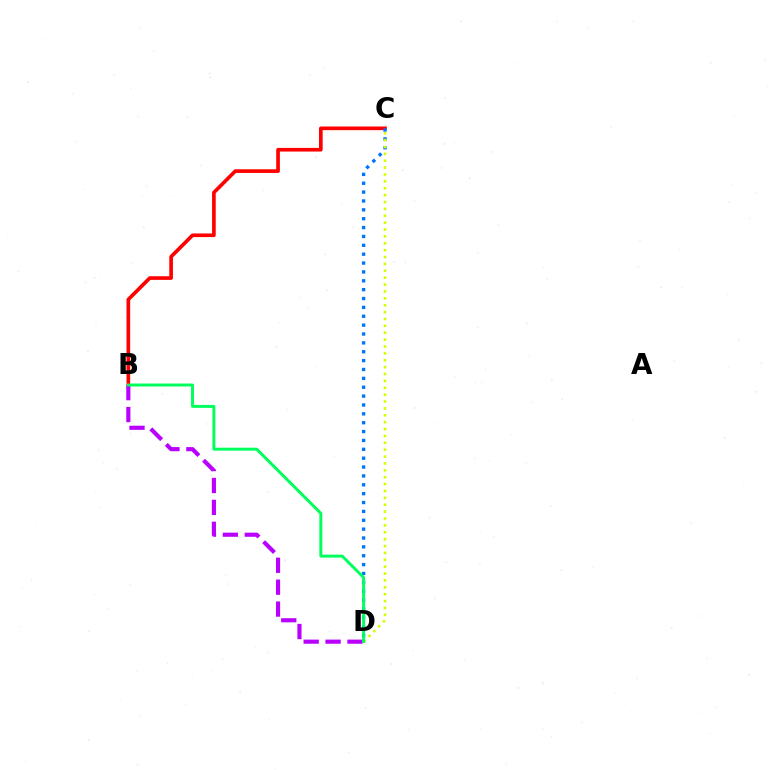{('B', 'C'): [{'color': '#ff0000', 'line_style': 'solid', 'thickness': 2.63}], ('C', 'D'): [{'color': '#0074ff', 'line_style': 'dotted', 'thickness': 2.41}, {'color': '#d1ff00', 'line_style': 'dotted', 'thickness': 1.87}], ('B', 'D'): [{'color': '#b900ff', 'line_style': 'dashed', 'thickness': 2.98}, {'color': '#00ff5c', 'line_style': 'solid', 'thickness': 2.12}]}